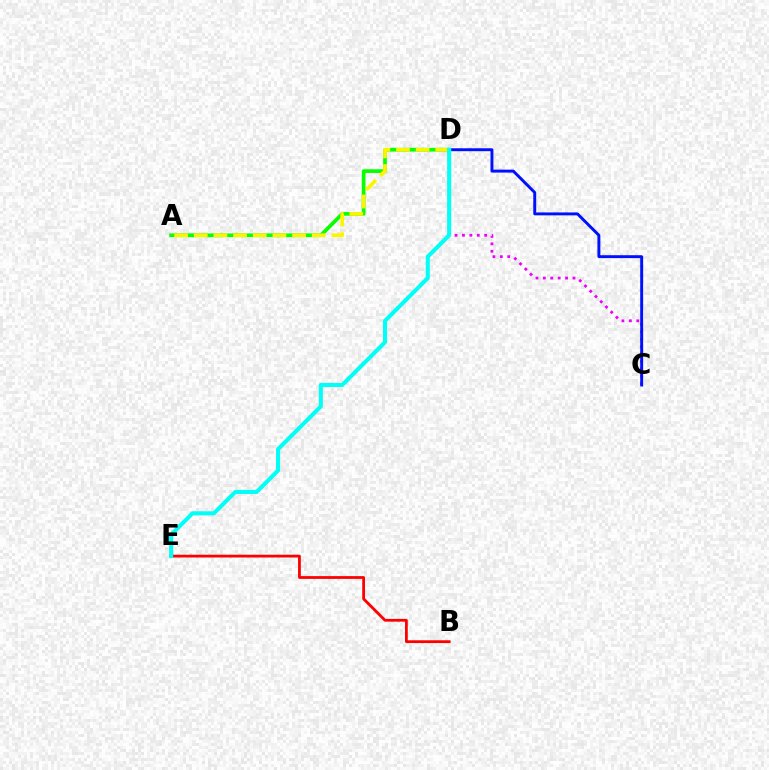{('C', 'D'): [{'color': '#ee00ff', 'line_style': 'dotted', 'thickness': 2.01}, {'color': '#0010ff', 'line_style': 'solid', 'thickness': 2.11}], ('A', 'D'): [{'color': '#08ff00', 'line_style': 'solid', 'thickness': 2.65}, {'color': '#fcf500', 'line_style': 'dashed', 'thickness': 2.67}], ('B', 'E'): [{'color': '#ff0000', 'line_style': 'solid', 'thickness': 2.0}], ('D', 'E'): [{'color': '#00fff6', 'line_style': 'solid', 'thickness': 2.92}]}